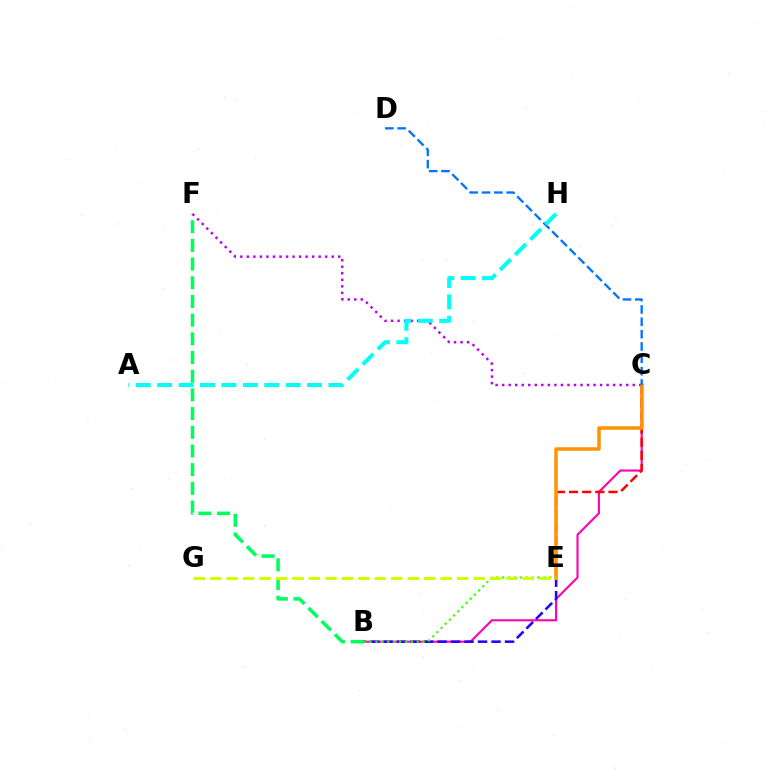{('B', 'C'): [{'color': '#ff00ac', 'line_style': 'solid', 'thickness': 1.51}], ('B', 'F'): [{'color': '#00ff5c', 'line_style': 'dashed', 'thickness': 2.54}], ('C', 'E'): [{'color': '#ff0000', 'line_style': 'dashed', 'thickness': 1.79}, {'color': '#ff9400', 'line_style': 'solid', 'thickness': 2.52}], ('C', 'F'): [{'color': '#b900ff', 'line_style': 'dotted', 'thickness': 1.77}], ('B', 'E'): [{'color': '#2500ff', 'line_style': 'dashed', 'thickness': 1.83}, {'color': '#3dff00', 'line_style': 'dotted', 'thickness': 1.6}], ('C', 'D'): [{'color': '#0074ff', 'line_style': 'dashed', 'thickness': 1.68}], ('A', 'H'): [{'color': '#00fff6', 'line_style': 'dashed', 'thickness': 2.91}], ('E', 'G'): [{'color': '#d1ff00', 'line_style': 'dashed', 'thickness': 2.24}]}